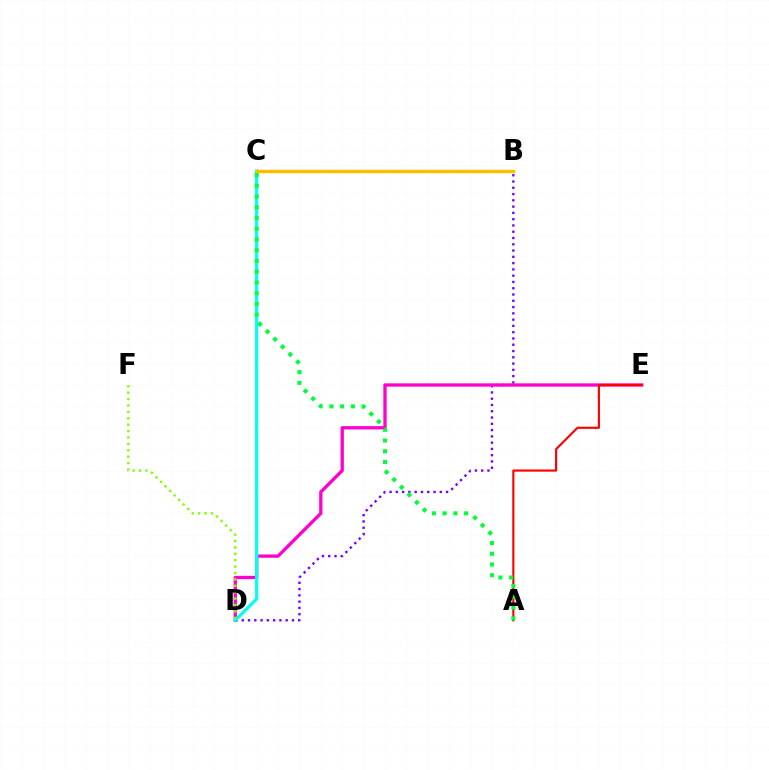{('B', 'D'): [{'color': '#7200ff', 'line_style': 'dotted', 'thickness': 1.71}], ('D', 'E'): [{'color': '#ff00cf', 'line_style': 'solid', 'thickness': 2.38}], ('B', 'C'): [{'color': '#004bff', 'line_style': 'dotted', 'thickness': 1.9}, {'color': '#ffbd00', 'line_style': 'solid', 'thickness': 2.48}], ('A', 'E'): [{'color': '#ff0000', 'line_style': 'solid', 'thickness': 1.54}], ('C', 'D'): [{'color': '#00fff6', 'line_style': 'solid', 'thickness': 2.33}], ('D', 'F'): [{'color': '#84ff00', 'line_style': 'dotted', 'thickness': 1.74}], ('A', 'C'): [{'color': '#00ff39', 'line_style': 'dotted', 'thickness': 2.92}]}